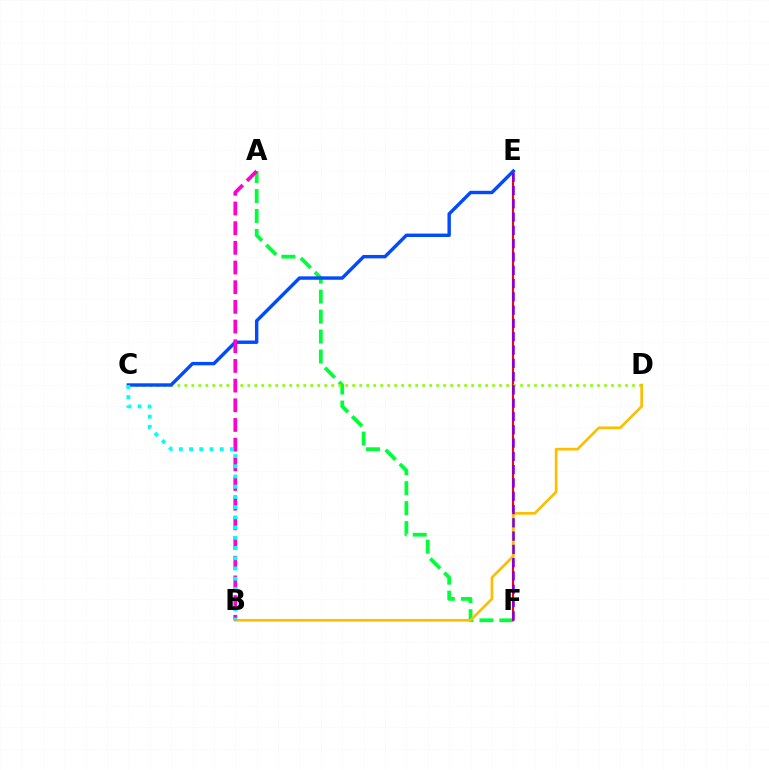{('A', 'F'): [{'color': '#00ff39', 'line_style': 'dashed', 'thickness': 2.71}], ('E', 'F'): [{'color': '#ff0000', 'line_style': 'solid', 'thickness': 1.53}, {'color': '#7200ff', 'line_style': 'dashed', 'thickness': 1.81}], ('C', 'D'): [{'color': '#84ff00', 'line_style': 'dotted', 'thickness': 1.9}], ('C', 'E'): [{'color': '#004bff', 'line_style': 'solid', 'thickness': 2.45}], ('B', 'D'): [{'color': '#ffbd00', 'line_style': 'solid', 'thickness': 1.92}], ('A', 'B'): [{'color': '#ff00cf', 'line_style': 'dashed', 'thickness': 2.67}], ('B', 'C'): [{'color': '#00fff6', 'line_style': 'dotted', 'thickness': 2.78}]}